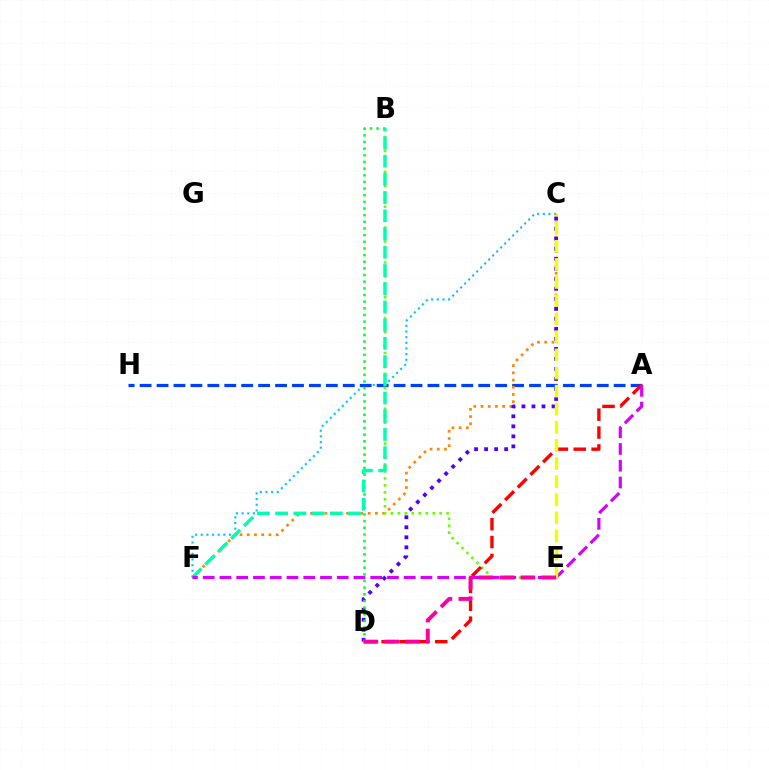{('C', 'F'): [{'color': '#00c7ff', 'line_style': 'dotted', 'thickness': 1.54}, {'color': '#ff8800', 'line_style': 'dotted', 'thickness': 1.96}], ('A', 'H'): [{'color': '#003fff', 'line_style': 'dashed', 'thickness': 2.3}], ('B', 'E'): [{'color': '#66ff00', 'line_style': 'dotted', 'thickness': 1.89}], ('C', 'D'): [{'color': '#4f00ff', 'line_style': 'dotted', 'thickness': 2.72}], ('A', 'D'): [{'color': '#ff0000', 'line_style': 'dashed', 'thickness': 2.43}], ('B', 'D'): [{'color': '#00ff27', 'line_style': 'dotted', 'thickness': 1.81}], ('B', 'F'): [{'color': '#00ffaf', 'line_style': 'dashed', 'thickness': 2.48}], ('A', 'F'): [{'color': '#d600ff', 'line_style': 'dashed', 'thickness': 2.28}], ('C', 'E'): [{'color': '#eeff00', 'line_style': 'dashed', 'thickness': 2.46}], ('D', 'E'): [{'color': '#ff00a0', 'line_style': 'dashed', 'thickness': 2.83}]}